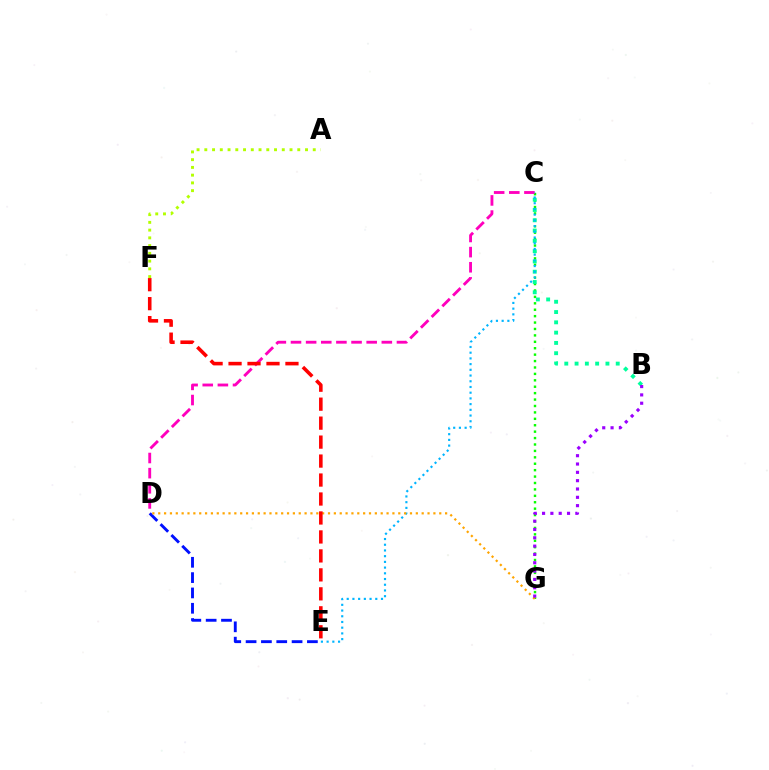{('D', 'E'): [{'color': '#0010ff', 'line_style': 'dashed', 'thickness': 2.08}], ('C', 'G'): [{'color': '#08ff00', 'line_style': 'dotted', 'thickness': 1.74}], ('B', 'C'): [{'color': '#00ff9d', 'line_style': 'dotted', 'thickness': 2.8}], ('C', 'D'): [{'color': '#ff00bd', 'line_style': 'dashed', 'thickness': 2.06}], ('C', 'E'): [{'color': '#00b5ff', 'line_style': 'dotted', 'thickness': 1.55}], ('D', 'G'): [{'color': '#ffa500', 'line_style': 'dotted', 'thickness': 1.59}], ('E', 'F'): [{'color': '#ff0000', 'line_style': 'dashed', 'thickness': 2.58}], ('B', 'G'): [{'color': '#9b00ff', 'line_style': 'dotted', 'thickness': 2.26}], ('A', 'F'): [{'color': '#b3ff00', 'line_style': 'dotted', 'thickness': 2.1}]}